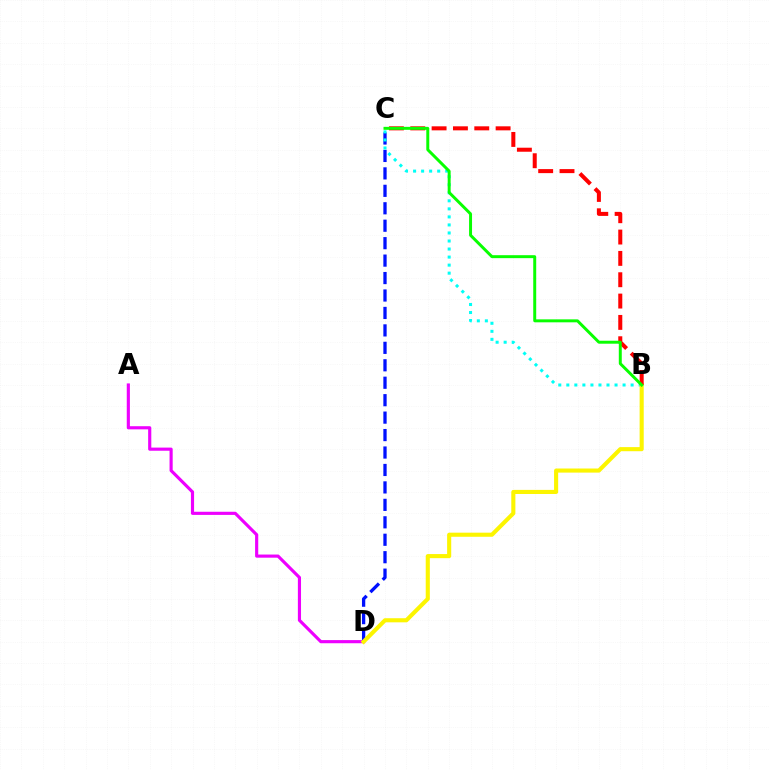{('A', 'D'): [{'color': '#ee00ff', 'line_style': 'solid', 'thickness': 2.27}], ('C', 'D'): [{'color': '#0010ff', 'line_style': 'dashed', 'thickness': 2.37}], ('B', 'C'): [{'color': '#00fff6', 'line_style': 'dotted', 'thickness': 2.18}, {'color': '#ff0000', 'line_style': 'dashed', 'thickness': 2.9}, {'color': '#08ff00', 'line_style': 'solid', 'thickness': 2.13}], ('B', 'D'): [{'color': '#fcf500', 'line_style': 'solid', 'thickness': 2.95}]}